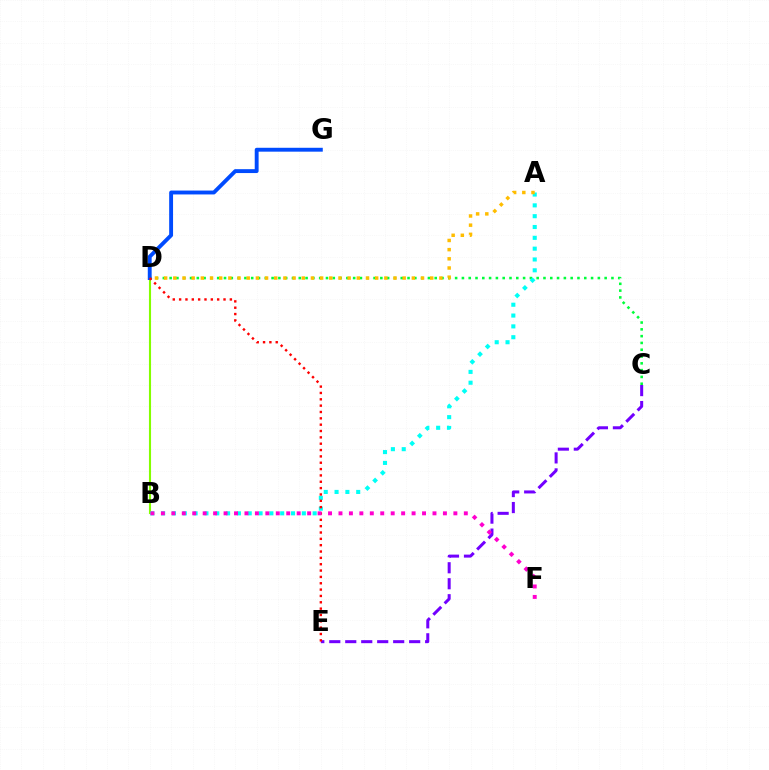{('B', 'D'): [{'color': '#84ff00', 'line_style': 'solid', 'thickness': 1.51}], ('C', 'D'): [{'color': '#00ff39', 'line_style': 'dotted', 'thickness': 1.85}], ('A', 'B'): [{'color': '#00fff6', 'line_style': 'dotted', 'thickness': 2.94}], ('C', 'E'): [{'color': '#7200ff', 'line_style': 'dashed', 'thickness': 2.17}], ('D', 'G'): [{'color': '#004bff', 'line_style': 'solid', 'thickness': 2.8}], ('D', 'E'): [{'color': '#ff0000', 'line_style': 'dotted', 'thickness': 1.72}], ('A', 'D'): [{'color': '#ffbd00', 'line_style': 'dotted', 'thickness': 2.49}], ('B', 'F'): [{'color': '#ff00cf', 'line_style': 'dotted', 'thickness': 2.84}]}